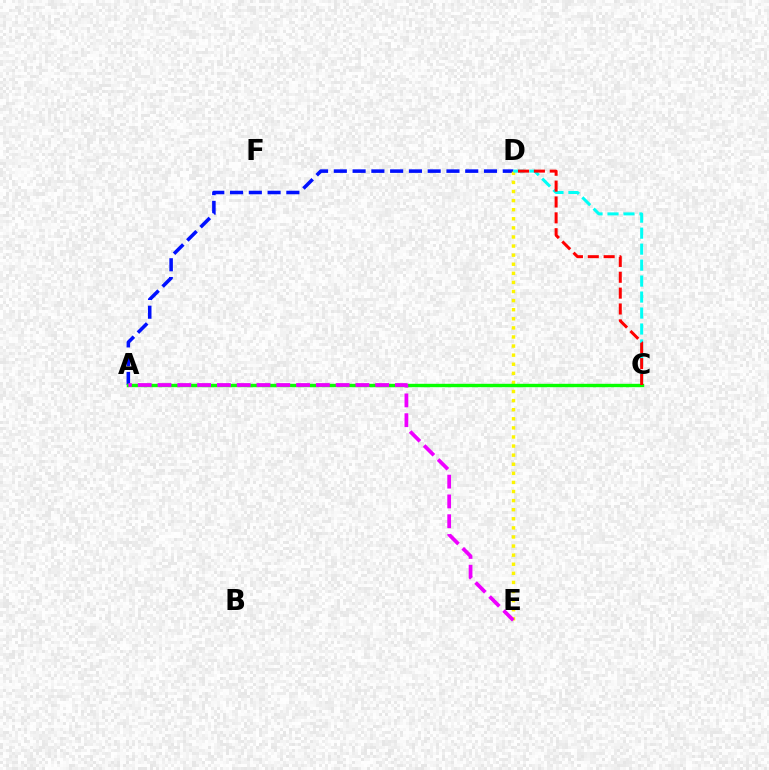{('A', 'D'): [{'color': '#0010ff', 'line_style': 'dashed', 'thickness': 2.55}], ('D', 'E'): [{'color': '#fcf500', 'line_style': 'dotted', 'thickness': 2.47}], ('A', 'C'): [{'color': '#08ff00', 'line_style': 'solid', 'thickness': 2.44}], ('A', 'E'): [{'color': '#ee00ff', 'line_style': 'dashed', 'thickness': 2.69}], ('C', 'D'): [{'color': '#00fff6', 'line_style': 'dashed', 'thickness': 2.17}, {'color': '#ff0000', 'line_style': 'dashed', 'thickness': 2.16}]}